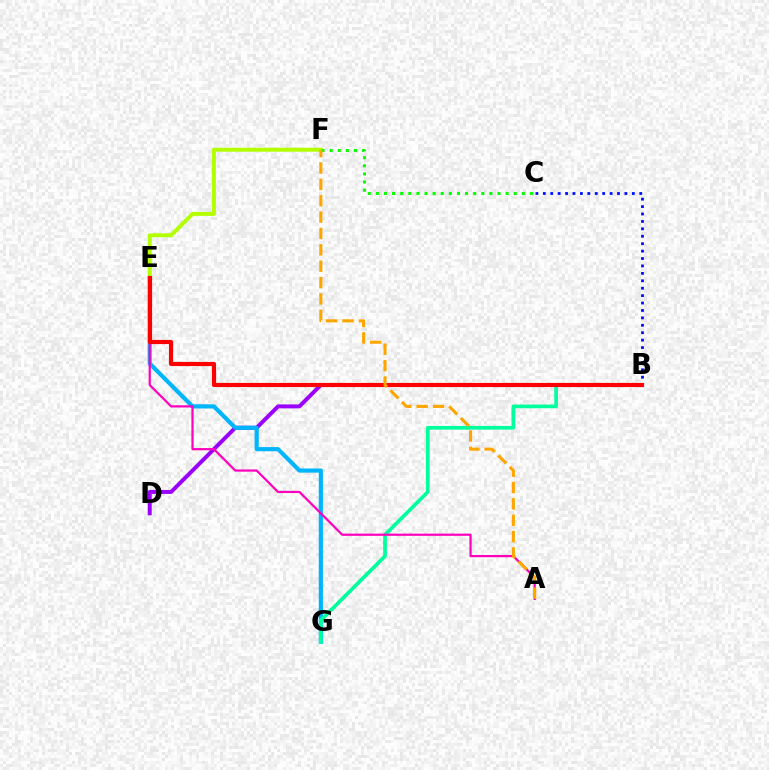{('E', 'F'): [{'color': '#b3ff00', 'line_style': 'solid', 'thickness': 2.85}], ('B', 'D'): [{'color': '#9b00ff', 'line_style': 'solid', 'thickness': 2.85}], ('C', 'F'): [{'color': '#08ff00', 'line_style': 'dotted', 'thickness': 2.2}], ('E', 'G'): [{'color': '#00b5ff', 'line_style': 'solid', 'thickness': 3.0}], ('B', 'G'): [{'color': '#00ff9d', 'line_style': 'solid', 'thickness': 2.65}], ('B', 'C'): [{'color': '#0010ff', 'line_style': 'dotted', 'thickness': 2.02}], ('A', 'E'): [{'color': '#ff00bd', 'line_style': 'solid', 'thickness': 1.59}], ('B', 'E'): [{'color': '#ff0000', 'line_style': 'solid', 'thickness': 2.99}], ('A', 'F'): [{'color': '#ffa500', 'line_style': 'dashed', 'thickness': 2.22}]}